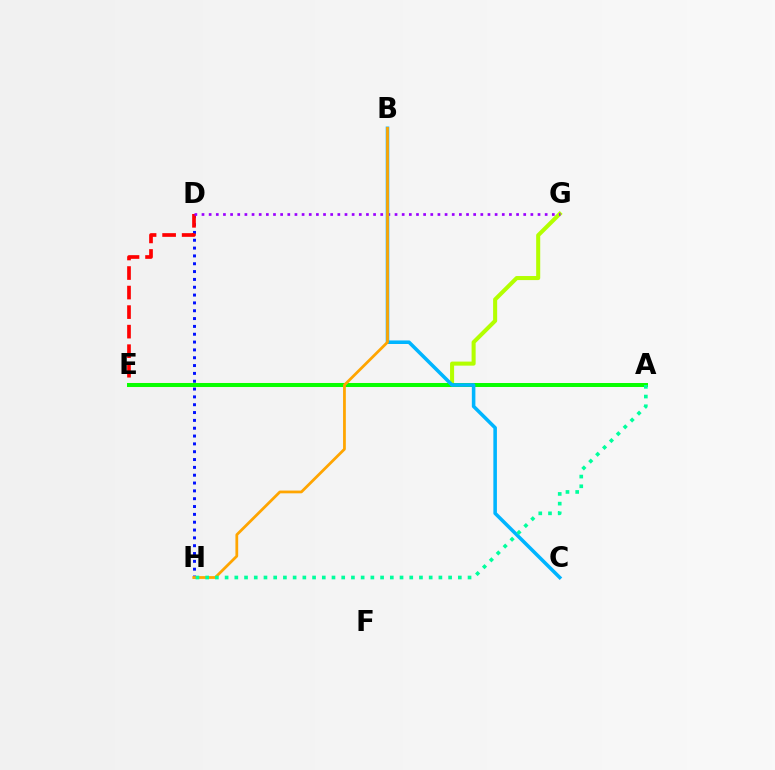{('D', 'H'): [{'color': '#0010ff', 'line_style': 'dotted', 'thickness': 2.13}], ('A', 'E'): [{'color': '#ff00bd', 'line_style': 'dotted', 'thickness': 1.96}, {'color': '#08ff00', 'line_style': 'solid', 'thickness': 2.86}], ('D', 'E'): [{'color': '#ff0000', 'line_style': 'dashed', 'thickness': 2.65}], ('E', 'G'): [{'color': '#b3ff00', 'line_style': 'solid', 'thickness': 2.92}], ('D', 'G'): [{'color': '#9b00ff', 'line_style': 'dotted', 'thickness': 1.94}], ('B', 'C'): [{'color': '#00b5ff', 'line_style': 'solid', 'thickness': 2.56}], ('B', 'H'): [{'color': '#ffa500', 'line_style': 'solid', 'thickness': 1.99}], ('A', 'H'): [{'color': '#00ff9d', 'line_style': 'dotted', 'thickness': 2.64}]}